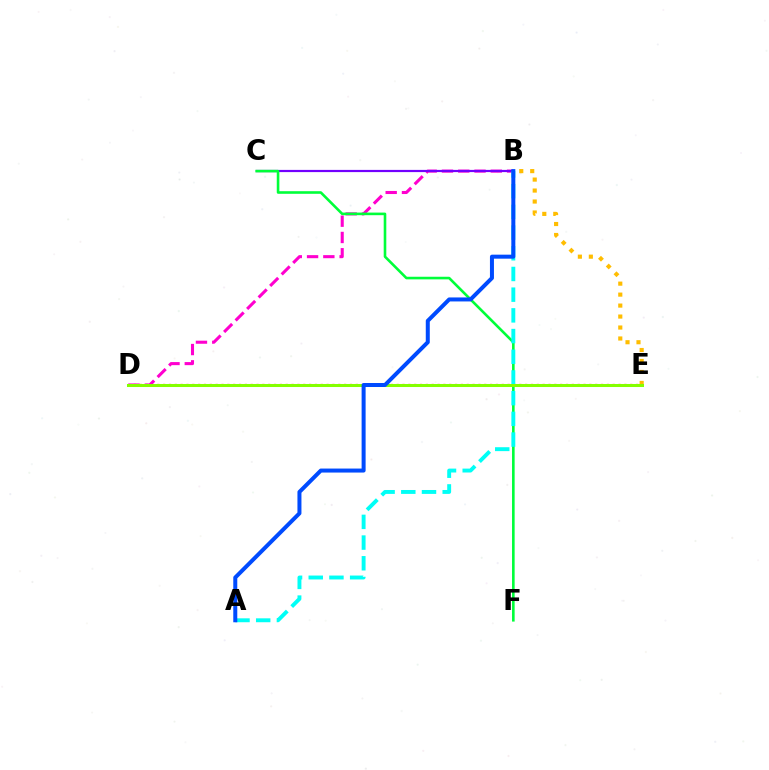{('D', 'E'): [{'color': '#ff0000', 'line_style': 'dotted', 'thickness': 1.59}, {'color': '#84ff00', 'line_style': 'solid', 'thickness': 2.18}], ('B', 'E'): [{'color': '#ffbd00', 'line_style': 'dotted', 'thickness': 2.98}], ('B', 'D'): [{'color': '#ff00cf', 'line_style': 'dashed', 'thickness': 2.21}], ('B', 'C'): [{'color': '#7200ff', 'line_style': 'solid', 'thickness': 1.58}], ('C', 'F'): [{'color': '#00ff39', 'line_style': 'solid', 'thickness': 1.88}], ('A', 'B'): [{'color': '#00fff6', 'line_style': 'dashed', 'thickness': 2.81}, {'color': '#004bff', 'line_style': 'solid', 'thickness': 2.88}]}